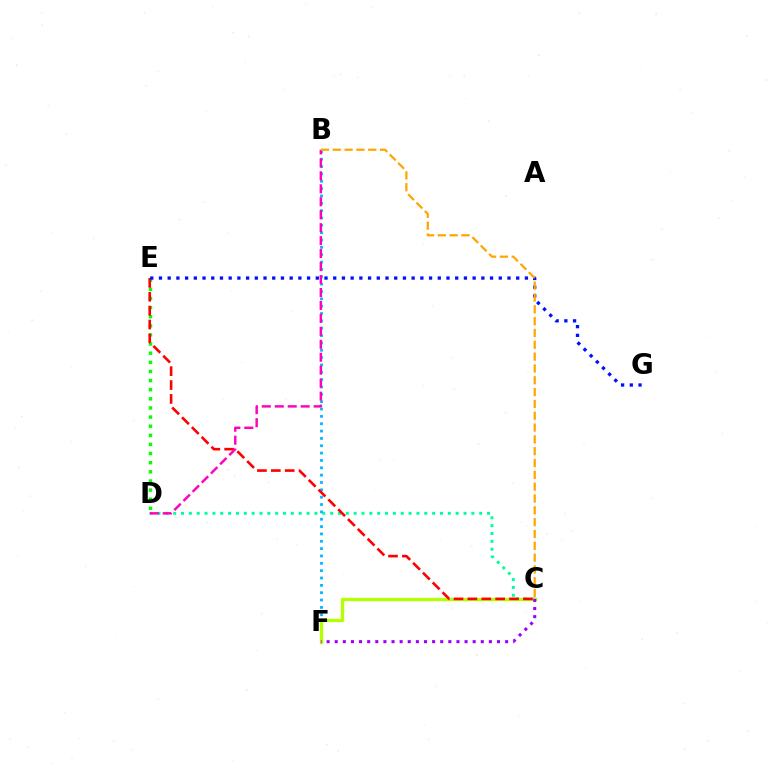{('C', 'D'): [{'color': '#00ff9d', 'line_style': 'dotted', 'thickness': 2.13}], ('B', 'F'): [{'color': '#00b5ff', 'line_style': 'dotted', 'thickness': 2.0}], ('C', 'F'): [{'color': '#b3ff00', 'line_style': 'solid', 'thickness': 2.38}, {'color': '#9b00ff', 'line_style': 'dotted', 'thickness': 2.2}], ('D', 'E'): [{'color': '#08ff00', 'line_style': 'dotted', 'thickness': 2.48}], ('C', 'E'): [{'color': '#ff0000', 'line_style': 'dashed', 'thickness': 1.88}], ('E', 'G'): [{'color': '#0010ff', 'line_style': 'dotted', 'thickness': 2.37}], ('B', 'D'): [{'color': '#ff00bd', 'line_style': 'dashed', 'thickness': 1.76}], ('B', 'C'): [{'color': '#ffa500', 'line_style': 'dashed', 'thickness': 1.61}]}